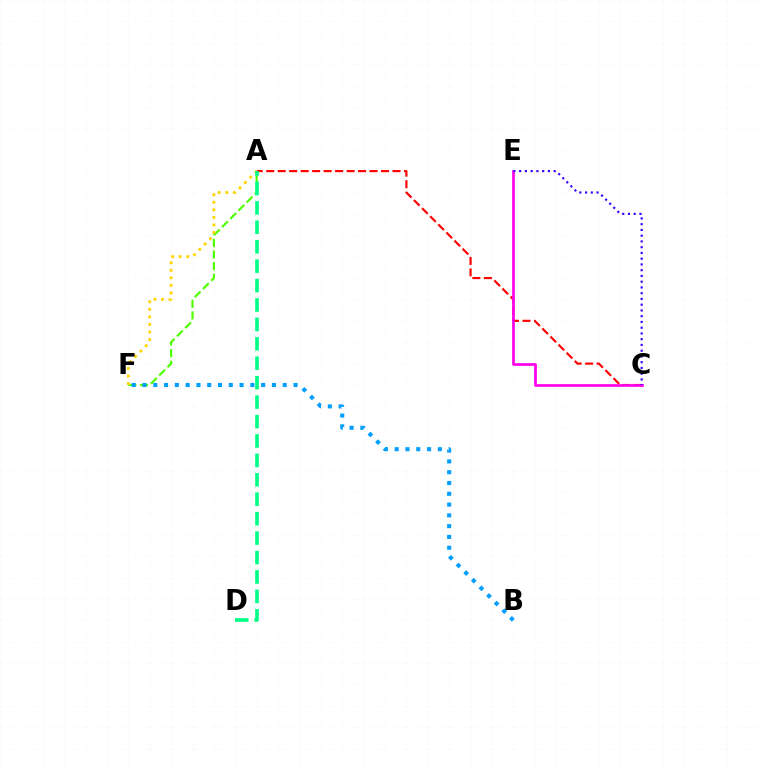{('A', 'F'): [{'color': '#4fff00', 'line_style': 'dashed', 'thickness': 1.58}, {'color': '#ffd500', 'line_style': 'dotted', 'thickness': 2.05}], ('B', 'F'): [{'color': '#009eff', 'line_style': 'dotted', 'thickness': 2.93}], ('A', 'C'): [{'color': '#ff0000', 'line_style': 'dashed', 'thickness': 1.56}], ('C', 'E'): [{'color': '#ff00ed', 'line_style': 'solid', 'thickness': 1.95}, {'color': '#3700ff', 'line_style': 'dotted', 'thickness': 1.56}], ('A', 'D'): [{'color': '#00ff86', 'line_style': 'dashed', 'thickness': 2.64}]}